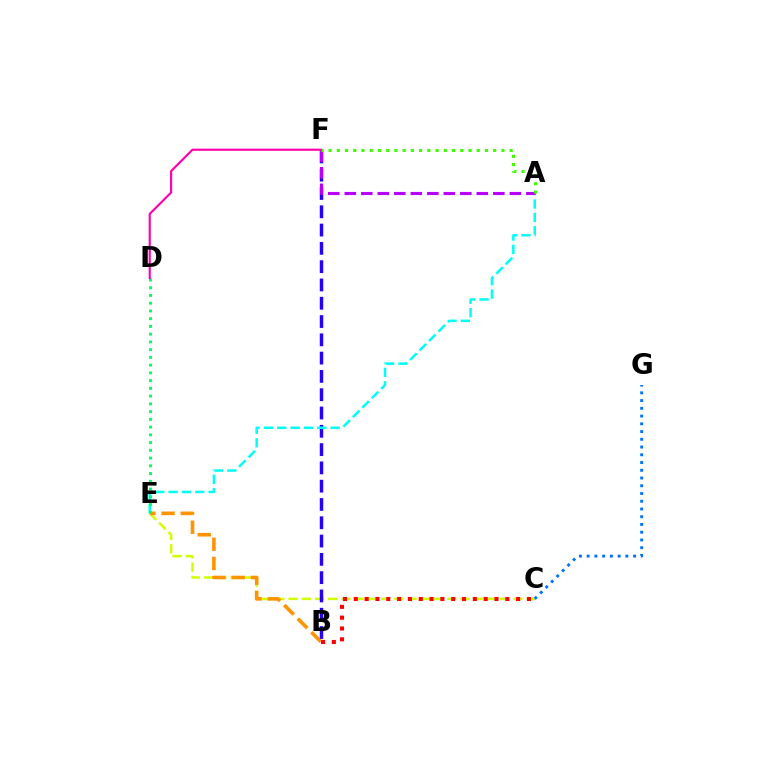{('C', 'E'): [{'color': '#d1ff00', 'line_style': 'dashed', 'thickness': 1.8}], ('B', 'E'): [{'color': '#ff9400', 'line_style': 'dashed', 'thickness': 2.61}], ('B', 'F'): [{'color': '#2500ff', 'line_style': 'dashed', 'thickness': 2.49}], ('A', 'E'): [{'color': '#00fff6', 'line_style': 'dashed', 'thickness': 1.81}], ('B', 'C'): [{'color': '#ff0000', 'line_style': 'dotted', 'thickness': 2.94}], ('D', 'E'): [{'color': '#00ff5c', 'line_style': 'dotted', 'thickness': 2.1}], ('A', 'F'): [{'color': '#b900ff', 'line_style': 'dashed', 'thickness': 2.24}, {'color': '#3dff00', 'line_style': 'dotted', 'thickness': 2.24}], ('C', 'G'): [{'color': '#0074ff', 'line_style': 'dotted', 'thickness': 2.1}], ('D', 'F'): [{'color': '#ff00ac', 'line_style': 'solid', 'thickness': 1.55}]}